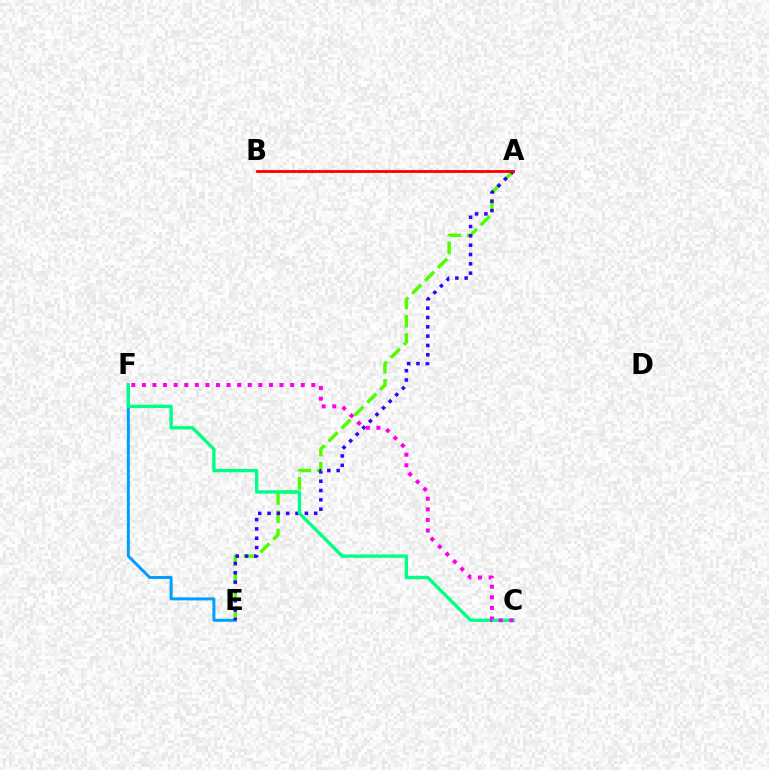{('A', 'E'): [{'color': '#4fff00', 'line_style': 'dashed', 'thickness': 2.48}, {'color': '#3700ff', 'line_style': 'dotted', 'thickness': 2.53}], ('A', 'B'): [{'color': '#ffd500', 'line_style': 'dotted', 'thickness': 1.83}, {'color': '#ff0000', 'line_style': 'solid', 'thickness': 2.02}], ('E', 'F'): [{'color': '#009eff', 'line_style': 'solid', 'thickness': 2.15}], ('C', 'F'): [{'color': '#00ff86', 'line_style': 'solid', 'thickness': 2.41}, {'color': '#ff00ed', 'line_style': 'dotted', 'thickness': 2.88}]}